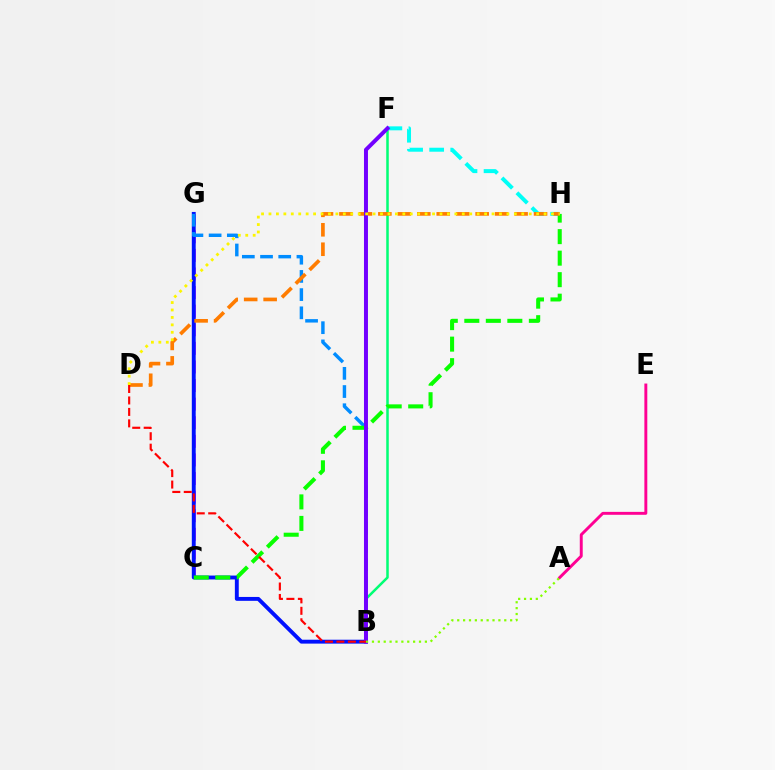{('B', 'F'): [{'color': '#00ff74', 'line_style': 'solid', 'thickness': 1.81}, {'color': '#7200ff', 'line_style': 'solid', 'thickness': 2.86}], ('F', 'H'): [{'color': '#00fff6', 'line_style': 'dashed', 'thickness': 2.86}], ('C', 'G'): [{'color': '#ee00ff', 'line_style': 'dashed', 'thickness': 2.53}], ('B', 'G'): [{'color': '#0010ff', 'line_style': 'solid', 'thickness': 2.8}, {'color': '#008cff', 'line_style': 'dashed', 'thickness': 2.47}], ('C', 'H'): [{'color': '#08ff00', 'line_style': 'dashed', 'thickness': 2.92}], ('D', 'H'): [{'color': '#ff7c00', 'line_style': 'dashed', 'thickness': 2.64}, {'color': '#fcf500', 'line_style': 'dotted', 'thickness': 2.02}], ('A', 'E'): [{'color': '#ff0094', 'line_style': 'solid', 'thickness': 2.11}], ('B', 'D'): [{'color': '#ff0000', 'line_style': 'dashed', 'thickness': 1.56}], ('A', 'B'): [{'color': '#84ff00', 'line_style': 'dotted', 'thickness': 1.6}]}